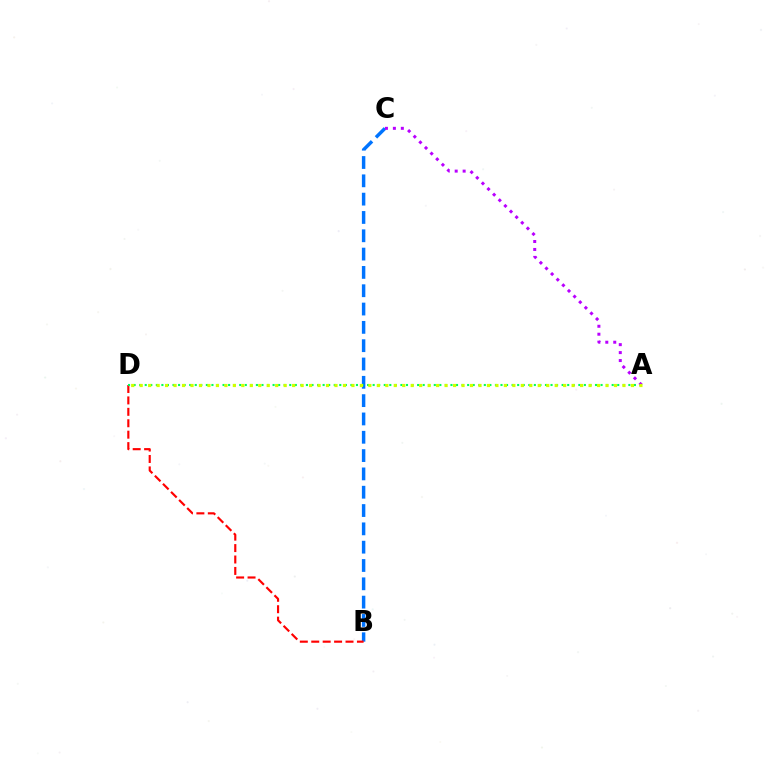{('B', 'C'): [{'color': '#0074ff', 'line_style': 'dashed', 'thickness': 2.49}], ('B', 'D'): [{'color': '#ff0000', 'line_style': 'dashed', 'thickness': 1.55}], ('A', 'D'): [{'color': '#00ff5c', 'line_style': 'dotted', 'thickness': 1.51}, {'color': '#d1ff00', 'line_style': 'dotted', 'thickness': 2.3}], ('A', 'C'): [{'color': '#b900ff', 'line_style': 'dotted', 'thickness': 2.16}]}